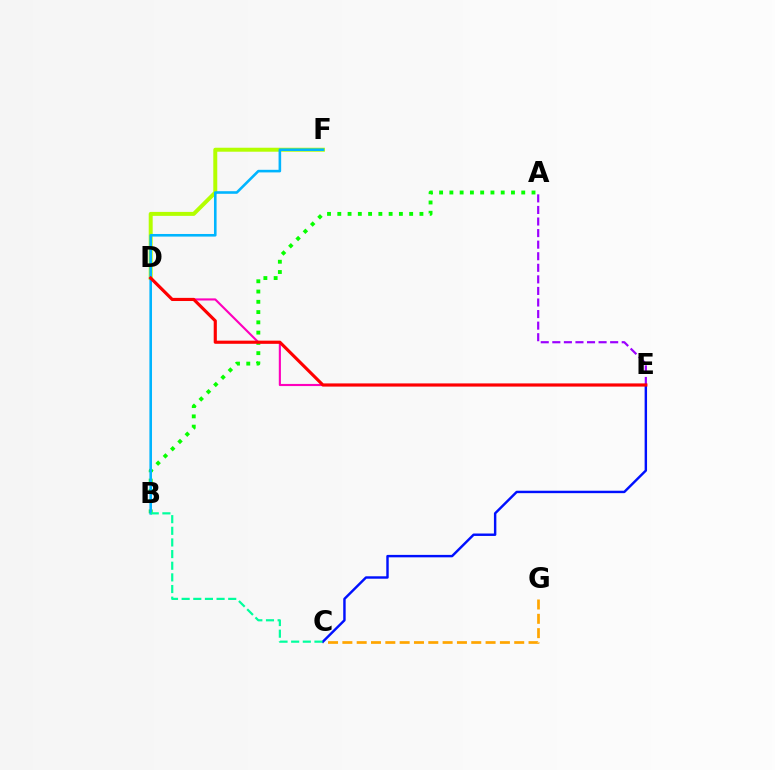{('A', 'E'): [{'color': '#9b00ff', 'line_style': 'dashed', 'thickness': 1.57}], ('D', 'E'): [{'color': '#ff00bd', 'line_style': 'solid', 'thickness': 1.54}, {'color': '#ff0000', 'line_style': 'solid', 'thickness': 2.26}], ('D', 'F'): [{'color': '#b3ff00', 'line_style': 'solid', 'thickness': 2.86}], ('A', 'B'): [{'color': '#08ff00', 'line_style': 'dotted', 'thickness': 2.79}], ('B', 'F'): [{'color': '#00b5ff', 'line_style': 'solid', 'thickness': 1.87}], ('C', 'G'): [{'color': '#ffa500', 'line_style': 'dashed', 'thickness': 1.95}], ('C', 'E'): [{'color': '#0010ff', 'line_style': 'solid', 'thickness': 1.75}], ('B', 'C'): [{'color': '#00ff9d', 'line_style': 'dashed', 'thickness': 1.58}]}